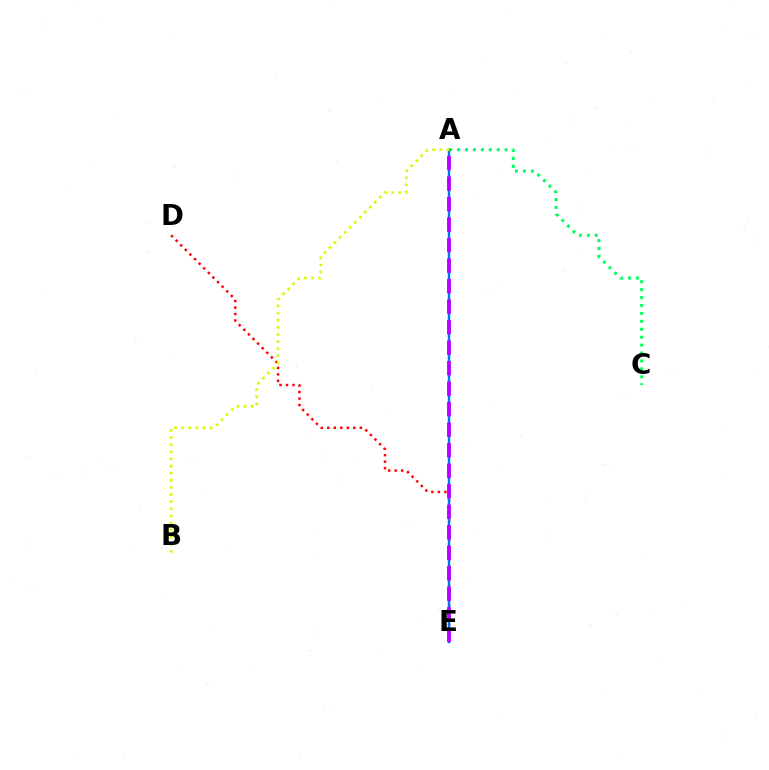{('D', 'E'): [{'color': '#ff0000', 'line_style': 'dotted', 'thickness': 1.77}], ('A', 'C'): [{'color': '#00ff5c', 'line_style': 'dotted', 'thickness': 2.15}], ('A', 'E'): [{'color': '#0074ff', 'line_style': 'solid', 'thickness': 1.75}, {'color': '#b900ff', 'line_style': 'dashed', 'thickness': 2.79}], ('A', 'B'): [{'color': '#d1ff00', 'line_style': 'dotted', 'thickness': 1.93}]}